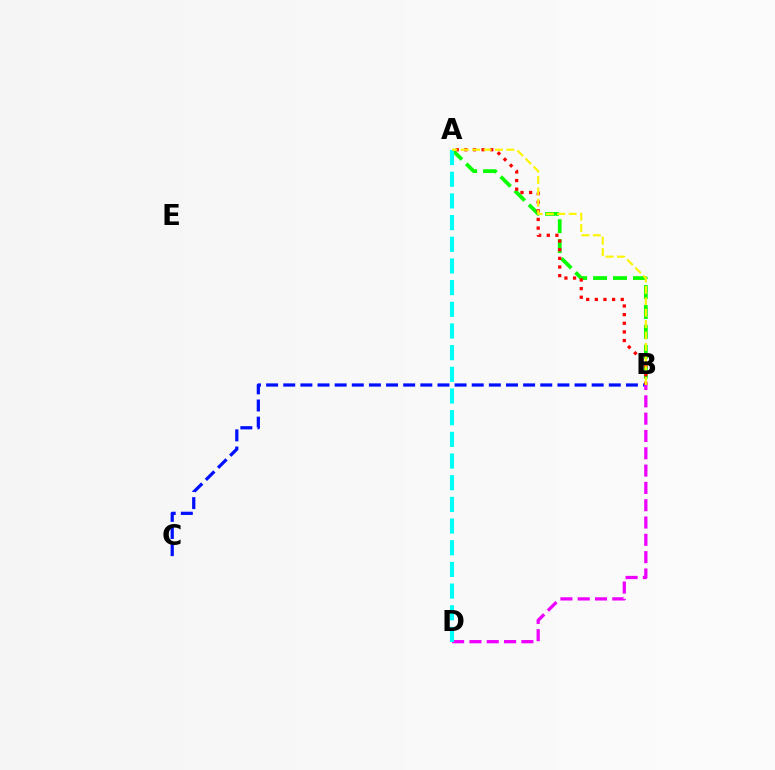{('A', 'B'): [{'color': '#08ff00', 'line_style': 'dashed', 'thickness': 2.71}, {'color': '#ff0000', 'line_style': 'dotted', 'thickness': 2.35}, {'color': '#fcf500', 'line_style': 'dashed', 'thickness': 1.55}], ('B', 'C'): [{'color': '#0010ff', 'line_style': 'dashed', 'thickness': 2.33}], ('B', 'D'): [{'color': '#ee00ff', 'line_style': 'dashed', 'thickness': 2.35}], ('A', 'D'): [{'color': '#00fff6', 'line_style': 'dashed', 'thickness': 2.94}]}